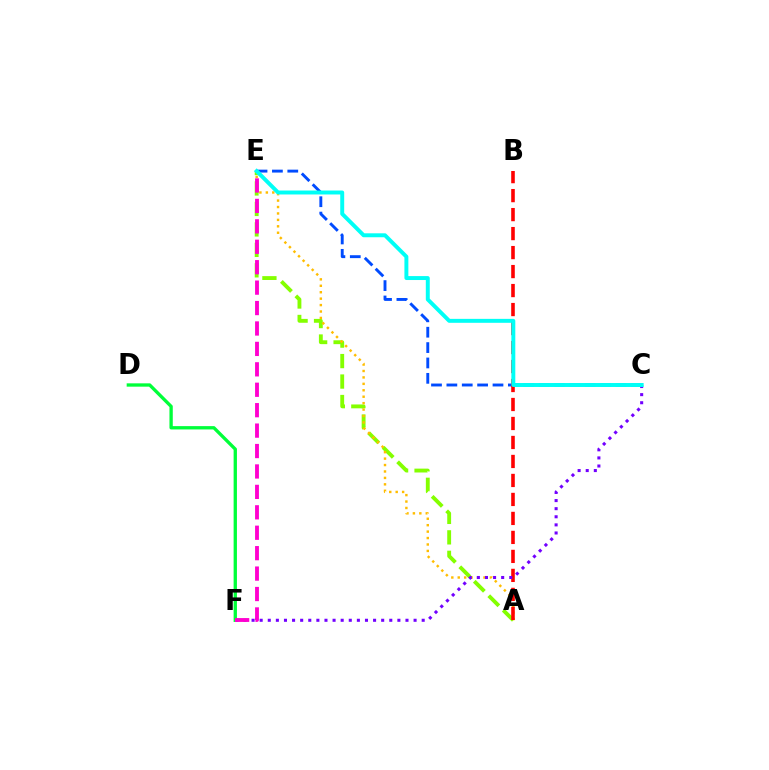{('C', 'E'): [{'color': '#004bff', 'line_style': 'dashed', 'thickness': 2.09}, {'color': '#00fff6', 'line_style': 'solid', 'thickness': 2.84}], ('A', 'E'): [{'color': '#84ff00', 'line_style': 'dashed', 'thickness': 2.78}, {'color': '#ffbd00', 'line_style': 'dotted', 'thickness': 1.75}], ('D', 'F'): [{'color': '#00ff39', 'line_style': 'solid', 'thickness': 2.39}], ('A', 'B'): [{'color': '#ff0000', 'line_style': 'dashed', 'thickness': 2.58}], ('C', 'F'): [{'color': '#7200ff', 'line_style': 'dotted', 'thickness': 2.2}], ('E', 'F'): [{'color': '#ff00cf', 'line_style': 'dashed', 'thickness': 2.77}]}